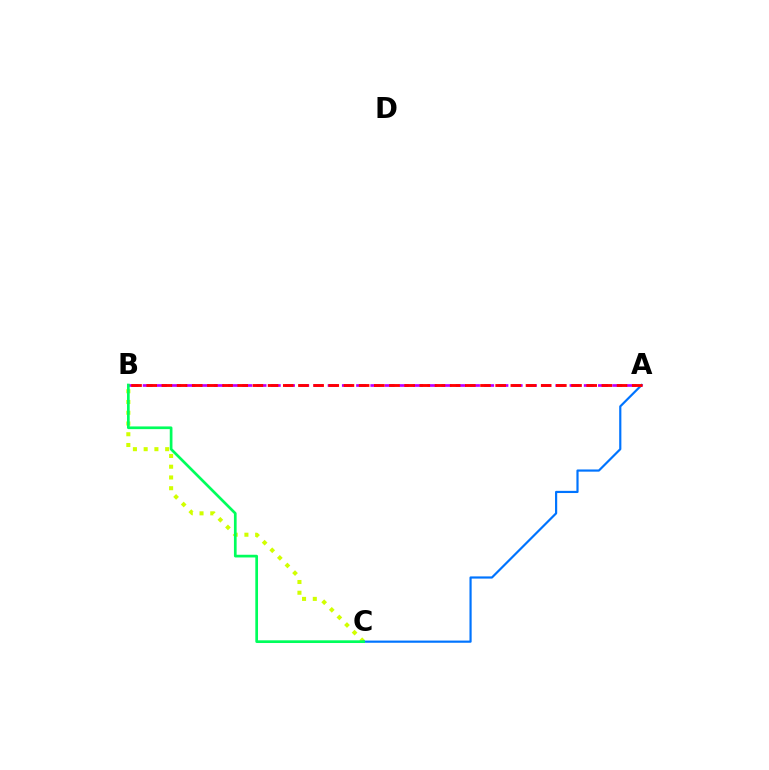{('B', 'C'): [{'color': '#d1ff00', 'line_style': 'dotted', 'thickness': 2.92}, {'color': '#00ff5c', 'line_style': 'solid', 'thickness': 1.94}], ('A', 'C'): [{'color': '#0074ff', 'line_style': 'solid', 'thickness': 1.57}], ('A', 'B'): [{'color': '#b900ff', 'line_style': 'dashed', 'thickness': 1.93}, {'color': '#ff0000', 'line_style': 'dashed', 'thickness': 2.06}]}